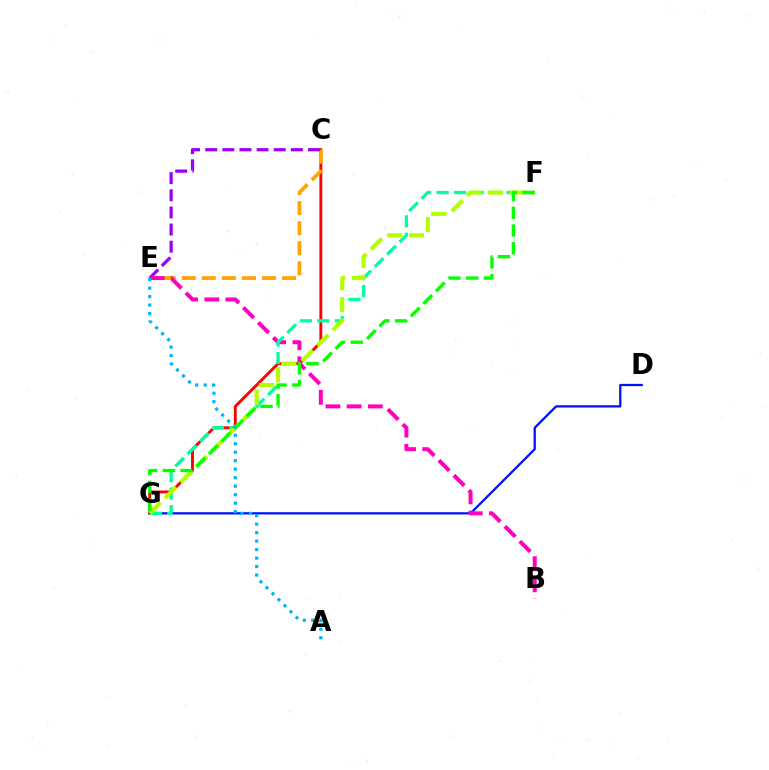{('C', 'G'): [{'color': '#ff0000', 'line_style': 'solid', 'thickness': 2.08}], ('C', 'E'): [{'color': '#ffa500', 'line_style': 'dashed', 'thickness': 2.73}, {'color': '#9b00ff', 'line_style': 'dashed', 'thickness': 2.33}], ('D', 'G'): [{'color': '#0010ff', 'line_style': 'solid', 'thickness': 1.63}], ('B', 'E'): [{'color': '#ff00bd', 'line_style': 'dashed', 'thickness': 2.88}], ('F', 'G'): [{'color': '#00ff9d', 'line_style': 'dashed', 'thickness': 2.38}, {'color': '#b3ff00', 'line_style': 'dashed', 'thickness': 2.97}, {'color': '#08ff00', 'line_style': 'dashed', 'thickness': 2.41}], ('A', 'E'): [{'color': '#00b5ff', 'line_style': 'dotted', 'thickness': 2.3}]}